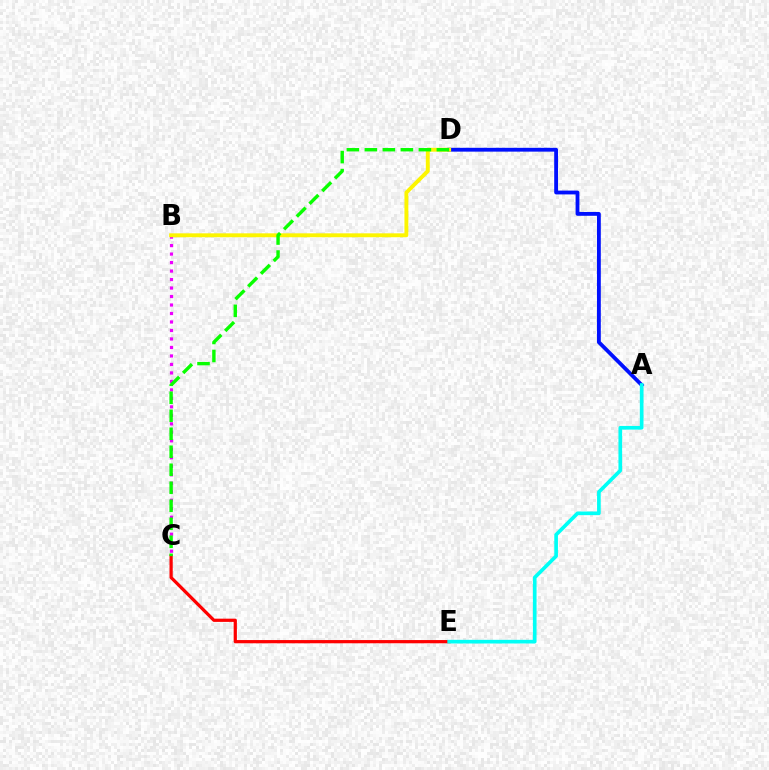{('A', 'D'): [{'color': '#0010ff', 'line_style': 'solid', 'thickness': 2.75}], ('B', 'C'): [{'color': '#ee00ff', 'line_style': 'dotted', 'thickness': 2.31}], ('B', 'D'): [{'color': '#fcf500', 'line_style': 'solid', 'thickness': 2.8}], ('C', 'E'): [{'color': '#ff0000', 'line_style': 'solid', 'thickness': 2.32}], ('A', 'E'): [{'color': '#00fff6', 'line_style': 'solid', 'thickness': 2.64}], ('C', 'D'): [{'color': '#08ff00', 'line_style': 'dashed', 'thickness': 2.45}]}